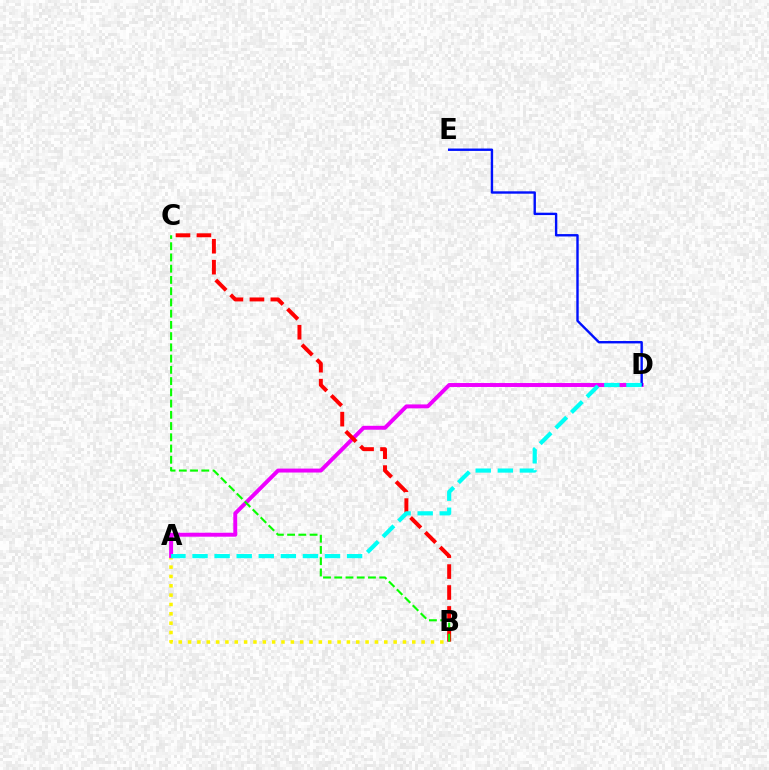{('A', 'B'): [{'color': '#fcf500', 'line_style': 'dotted', 'thickness': 2.54}], ('A', 'D'): [{'color': '#ee00ff', 'line_style': 'solid', 'thickness': 2.83}, {'color': '#00fff6', 'line_style': 'dashed', 'thickness': 3.0}], ('D', 'E'): [{'color': '#0010ff', 'line_style': 'solid', 'thickness': 1.72}], ('B', 'C'): [{'color': '#ff0000', 'line_style': 'dashed', 'thickness': 2.84}, {'color': '#08ff00', 'line_style': 'dashed', 'thickness': 1.53}]}